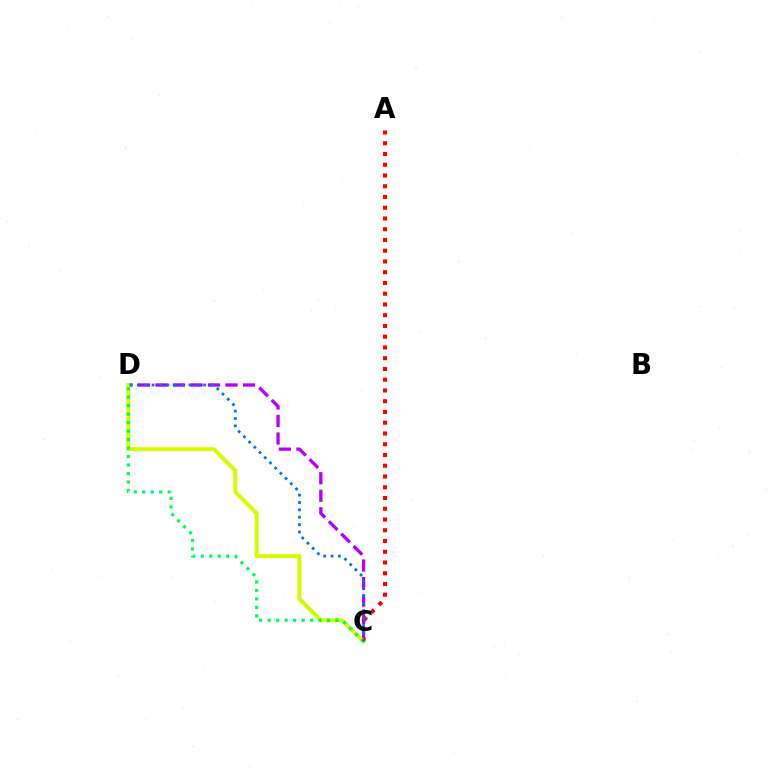{('C', 'D'): [{'color': '#b900ff', 'line_style': 'dashed', 'thickness': 2.38}, {'color': '#d1ff00', 'line_style': 'solid', 'thickness': 2.88}, {'color': '#00ff5c', 'line_style': 'dotted', 'thickness': 2.3}, {'color': '#0074ff', 'line_style': 'dotted', 'thickness': 2.0}], ('A', 'C'): [{'color': '#ff0000', 'line_style': 'dotted', 'thickness': 2.92}]}